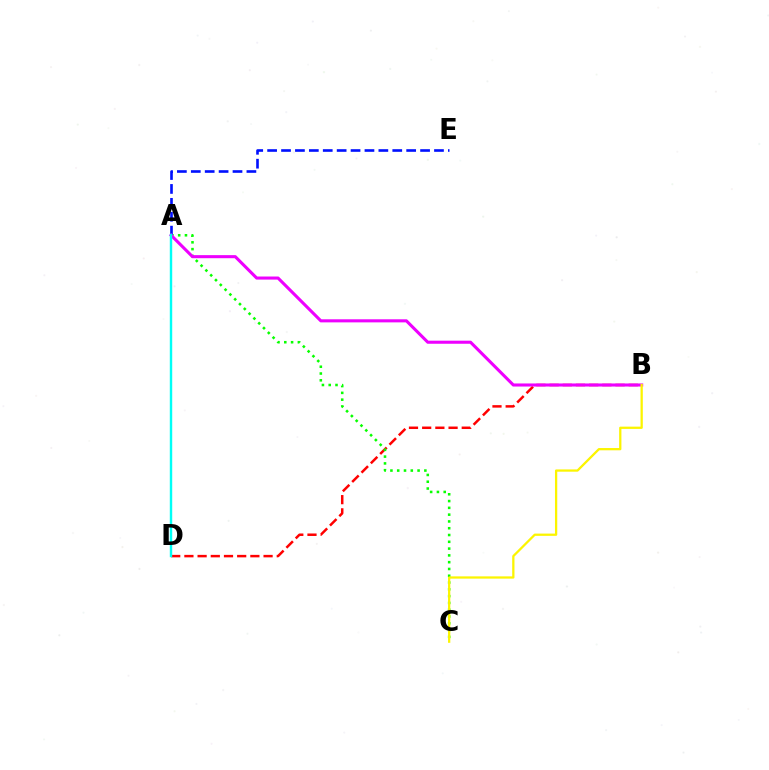{('B', 'D'): [{'color': '#ff0000', 'line_style': 'dashed', 'thickness': 1.79}], ('A', 'C'): [{'color': '#08ff00', 'line_style': 'dotted', 'thickness': 1.84}], ('A', 'E'): [{'color': '#0010ff', 'line_style': 'dashed', 'thickness': 1.89}], ('A', 'B'): [{'color': '#ee00ff', 'line_style': 'solid', 'thickness': 2.22}], ('B', 'C'): [{'color': '#fcf500', 'line_style': 'solid', 'thickness': 1.63}], ('A', 'D'): [{'color': '#00fff6', 'line_style': 'solid', 'thickness': 1.74}]}